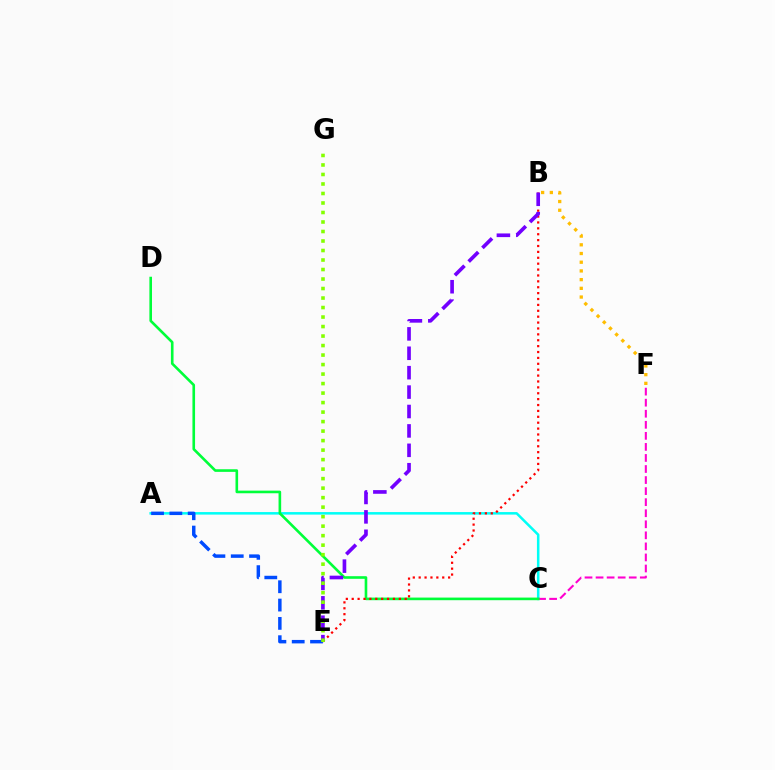{('A', 'C'): [{'color': '#00fff6', 'line_style': 'solid', 'thickness': 1.82}], ('B', 'F'): [{'color': '#ffbd00', 'line_style': 'dotted', 'thickness': 2.37}], ('A', 'E'): [{'color': '#004bff', 'line_style': 'dashed', 'thickness': 2.49}], ('C', 'F'): [{'color': '#ff00cf', 'line_style': 'dashed', 'thickness': 1.5}], ('C', 'D'): [{'color': '#00ff39', 'line_style': 'solid', 'thickness': 1.89}], ('B', 'E'): [{'color': '#ff0000', 'line_style': 'dotted', 'thickness': 1.6}, {'color': '#7200ff', 'line_style': 'dashed', 'thickness': 2.64}], ('E', 'G'): [{'color': '#84ff00', 'line_style': 'dotted', 'thickness': 2.58}]}